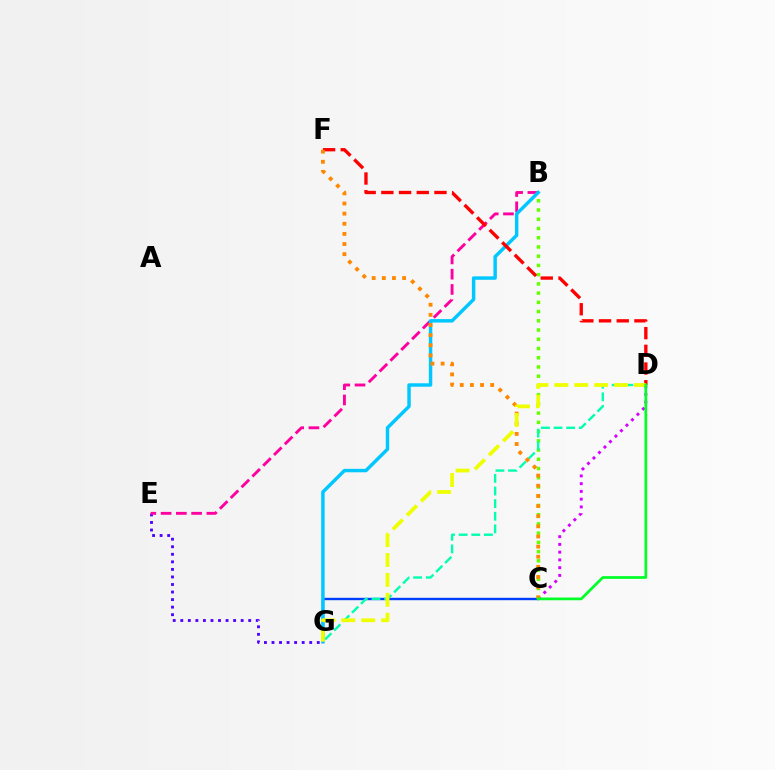{('B', 'C'): [{'color': '#66ff00', 'line_style': 'dotted', 'thickness': 2.51}], ('C', 'G'): [{'color': '#003fff', 'line_style': 'solid', 'thickness': 1.72}], ('C', 'D'): [{'color': '#d600ff', 'line_style': 'dotted', 'thickness': 2.1}, {'color': '#00ff27', 'line_style': 'solid', 'thickness': 1.96}], ('E', 'G'): [{'color': '#4f00ff', 'line_style': 'dotted', 'thickness': 2.05}], ('B', 'E'): [{'color': '#ff00a0', 'line_style': 'dashed', 'thickness': 2.07}], ('D', 'G'): [{'color': '#00ffaf', 'line_style': 'dashed', 'thickness': 1.71}, {'color': '#eeff00', 'line_style': 'dashed', 'thickness': 2.7}], ('B', 'G'): [{'color': '#00c7ff', 'line_style': 'solid', 'thickness': 2.48}], ('D', 'F'): [{'color': '#ff0000', 'line_style': 'dashed', 'thickness': 2.4}], ('C', 'F'): [{'color': '#ff8800', 'line_style': 'dotted', 'thickness': 2.75}]}